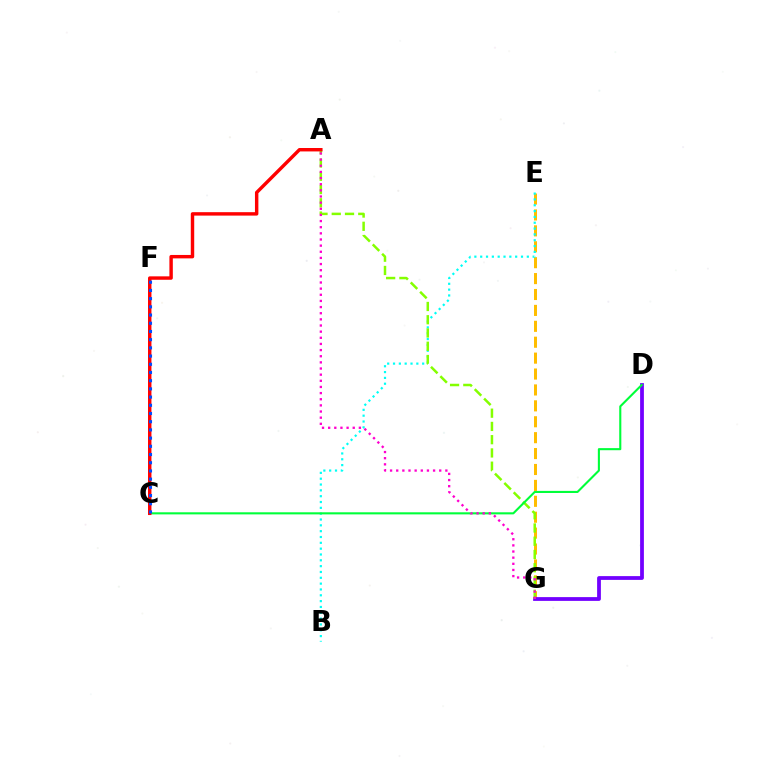{('E', 'G'): [{'color': '#ffbd00', 'line_style': 'dashed', 'thickness': 2.16}], ('D', 'G'): [{'color': '#7200ff', 'line_style': 'solid', 'thickness': 2.72}], ('B', 'E'): [{'color': '#00fff6', 'line_style': 'dotted', 'thickness': 1.58}], ('A', 'G'): [{'color': '#84ff00', 'line_style': 'dashed', 'thickness': 1.8}, {'color': '#ff00cf', 'line_style': 'dotted', 'thickness': 1.67}], ('C', 'D'): [{'color': '#00ff39', 'line_style': 'solid', 'thickness': 1.51}], ('A', 'C'): [{'color': '#ff0000', 'line_style': 'solid', 'thickness': 2.47}], ('C', 'F'): [{'color': '#004bff', 'line_style': 'dotted', 'thickness': 2.23}]}